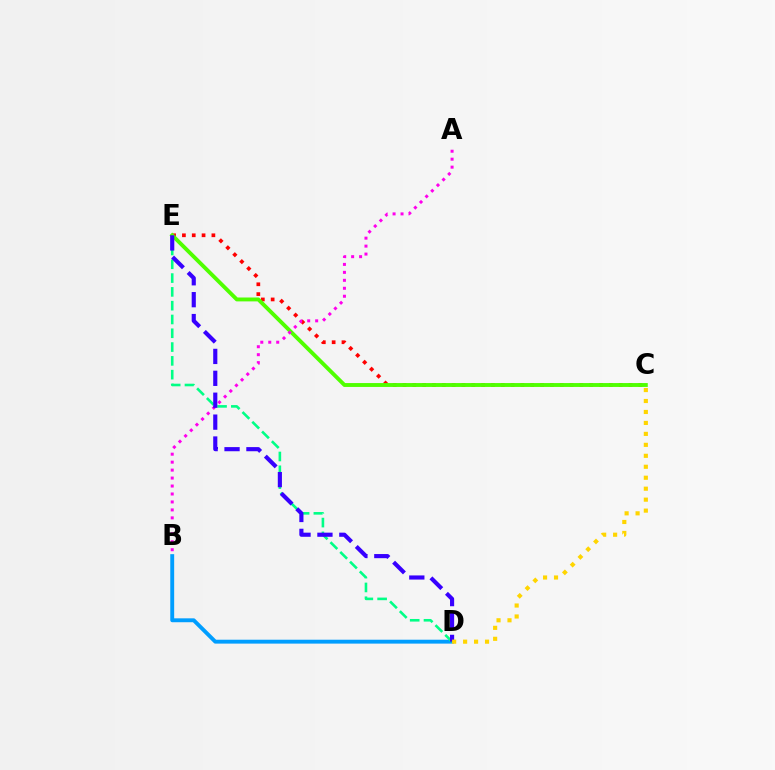{('B', 'D'): [{'color': '#009eff', 'line_style': 'solid', 'thickness': 2.8}], ('C', 'E'): [{'color': '#ff0000', 'line_style': 'dotted', 'thickness': 2.67}, {'color': '#4fff00', 'line_style': 'solid', 'thickness': 2.8}], ('D', 'E'): [{'color': '#00ff86', 'line_style': 'dashed', 'thickness': 1.87}, {'color': '#3700ff', 'line_style': 'dashed', 'thickness': 2.98}], ('A', 'B'): [{'color': '#ff00ed', 'line_style': 'dotted', 'thickness': 2.16}], ('C', 'D'): [{'color': '#ffd500', 'line_style': 'dotted', 'thickness': 2.98}]}